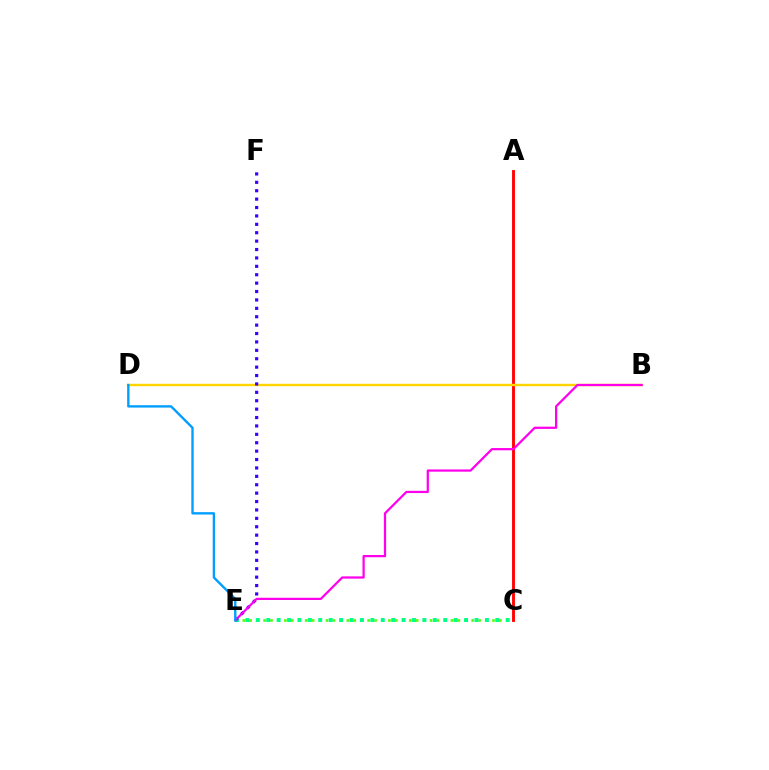{('C', 'E'): [{'color': '#4fff00', 'line_style': 'dotted', 'thickness': 1.88}, {'color': '#00ff86', 'line_style': 'dotted', 'thickness': 2.83}], ('A', 'C'): [{'color': '#ff0000', 'line_style': 'solid', 'thickness': 2.07}], ('B', 'D'): [{'color': '#ffd500', 'line_style': 'solid', 'thickness': 1.73}], ('E', 'F'): [{'color': '#3700ff', 'line_style': 'dotted', 'thickness': 2.28}], ('B', 'E'): [{'color': '#ff00ed', 'line_style': 'solid', 'thickness': 1.61}], ('D', 'E'): [{'color': '#009eff', 'line_style': 'solid', 'thickness': 1.7}]}